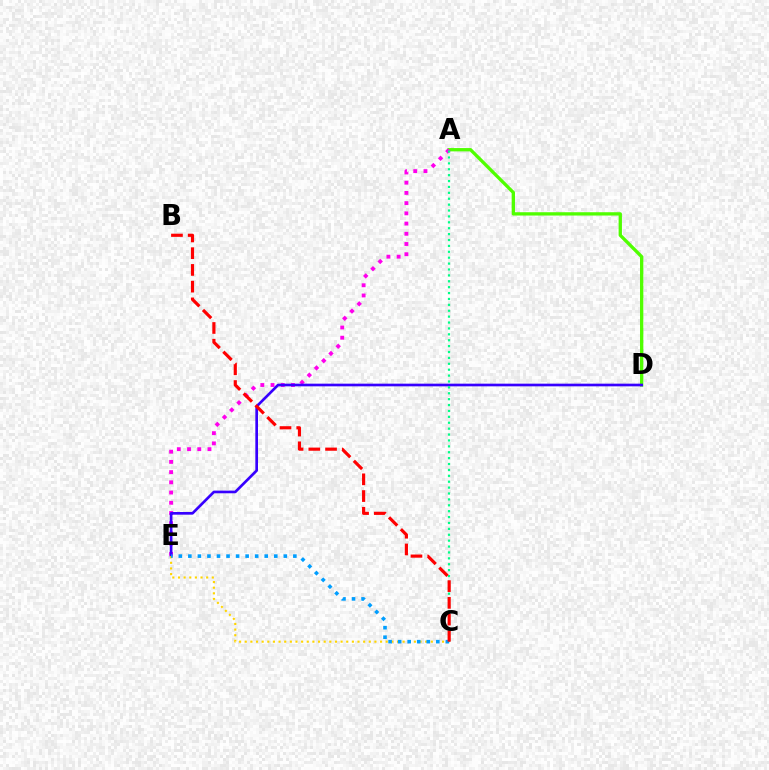{('A', 'D'): [{'color': '#4fff00', 'line_style': 'solid', 'thickness': 2.38}], ('A', 'E'): [{'color': '#ff00ed', 'line_style': 'dotted', 'thickness': 2.78}], ('D', 'E'): [{'color': '#3700ff', 'line_style': 'solid', 'thickness': 1.92}], ('A', 'C'): [{'color': '#00ff86', 'line_style': 'dotted', 'thickness': 1.6}], ('C', 'E'): [{'color': '#ffd500', 'line_style': 'dotted', 'thickness': 1.53}, {'color': '#009eff', 'line_style': 'dotted', 'thickness': 2.59}], ('B', 'C'): [{'color': '#ff0000', 'line_style': 'dashed', 'thickness': 2.27}]}